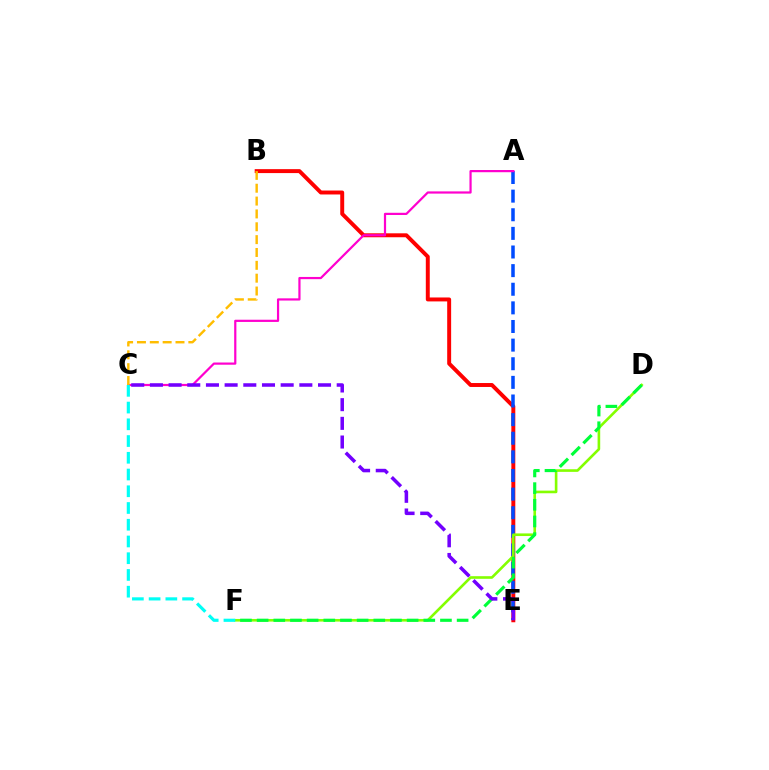{('B', 'E'): [{'color': '#ff0000', 'line_style': 'solid', 'thickness': 2.84}], ('A', 'E'): [{'color': '#004bff', 'line_style': 'dashed', 'thickness': 2.53}], ('D', 'F'): [{'color': '#84ff00', 'line_style': 'solid', 'thickness': 1.89}, {'color': '#00ff39', 'line_style': 'dashed', 'thickness': 2.26}], ('A', 'C'): [{'color': '#ff00cf', 'line_style': 'solid', 'thickness': 1.59}], ('C', 'F'): [{'color': '#00fff6', 'line_style': 'dashed', 'thickness': 2.27}], ('B', 'C'): [{'color': '#ffbd00', 'line_style': 'dashed', 'thickness': 1.75}], ('C', 'E'): [{'color': '#7200ff', 'line_style': 'dashed', 'thickness': 2.54}]}